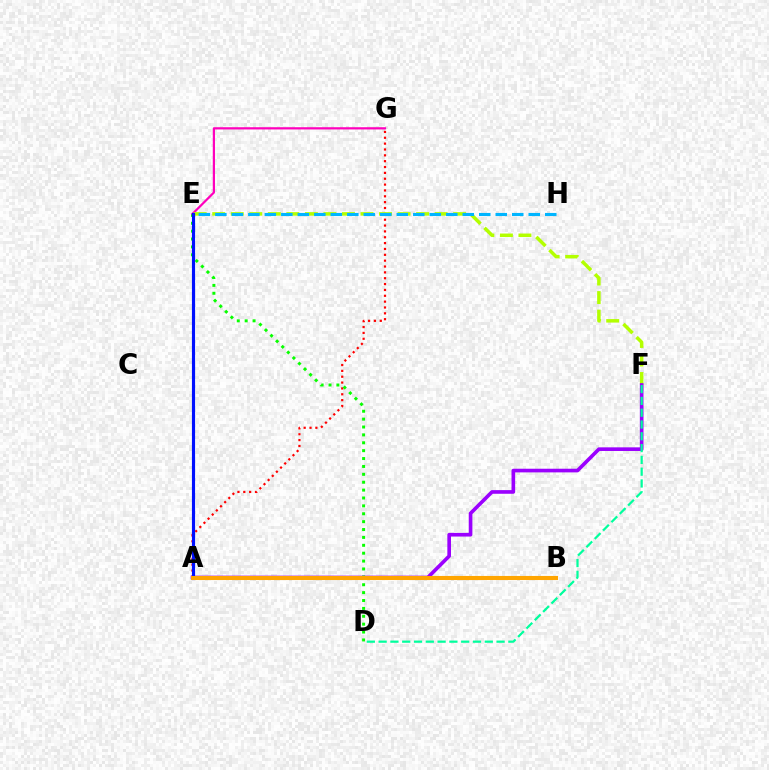{('A', 'G'): [{'color': '#ff0000', 'line_style': 'dotted', 'thickness': 1.59}], ('D', 'E'): [{'color': '#08ff00', 'line_style': 'dotted', 'thickness': 2.14}], ('E', 'G'): [{'color': '#ff00bd', 'line_style': 'solid', 'thickness': 1.6}], ('E', 'F'): [{'color': '#b3ff00', 'line_style': 'dashed', 'thickness': 2.52}], ('A', 'F'): [{'color': '#9b00ff', 'line_style': 'solid', 'thickness': 2.63}], ('D', 'F'): [{'color': '#00ff9d', 'line_style': 'dashed', 'thickness': 1.6}], ('A', 'E'): [{'color': '#0010ff', 'line_style': 'solid', 'thickness': 2.26}], ('A', 'B'): [{'color': '#ffa500', 'line_style': 'solid', 'thickness': 2.94}], ('E', 'H'): [{'color': '#00b5ff', 'line_style': 'dashed', 'thickness': 2.24}]}